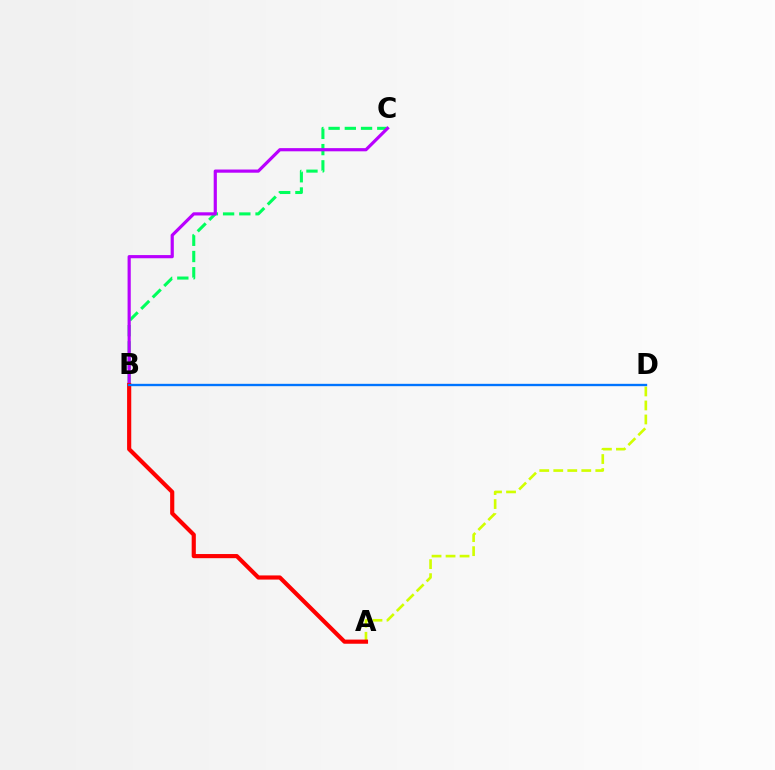{('A', 'D'): [{'color': '#d1ff00', 'line_style': 'dashed', 'thickness': 1.9}], ('B', 'C'): [{'color': '#00ff5c', 'line_style': 'dashed', 'thickness': 2.2}, {'color': '#b900ff', 'line_style': 'solid', 'thickness': 2.29}], ('A', 'B'): [{'color': '#ff0000', 'line_style': 'solid', 'thickness': 2.99}], ('B', 'D'): [{'color': '#0074ff', 'line_style': 'solid', 'thickness': 1.69}]}